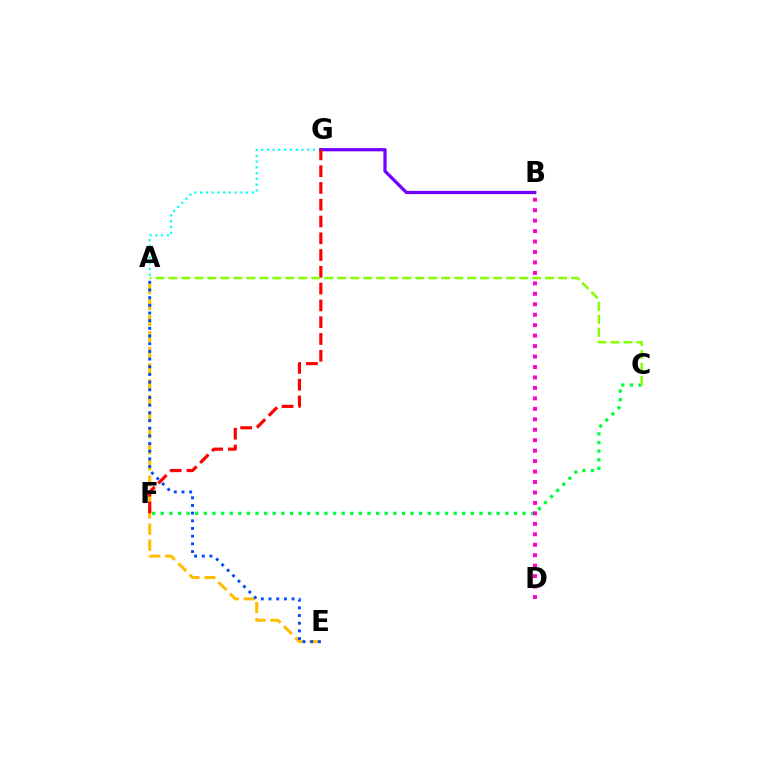{('A', 'E'): [{'color': '#ffbd00', 'line_style': 'dashed', 'thickness': 2.18}, {'color': '#004bff', 'line_style': 'dotted', 'thickness': 2.09}], ('A', 'G'): [{'color': '#00fff6', 'line_style': 'dotted', 'thickness': 1.57}], ('C', 'F'): [{'color': '#00ff39', 'line_style': 'dotted', 'thickness': 2.34}], ('B', 'D'): [{'color': '#ff00cf', 'line_style': 'dotted', 'thickness': 2.84}], ('B', 'G'): [{'color': '#7200ff', 'line_style': 'solid', 'thickness': 2.33}], ('F', 'G'): [{'color': '#ff0000', 'line_style': 'dashed', 'thickness': 2.28}], ('A', 'C'): [{'color': '#84ff00', 'line_style': 'dashed', 'thickness': 1.76}]}